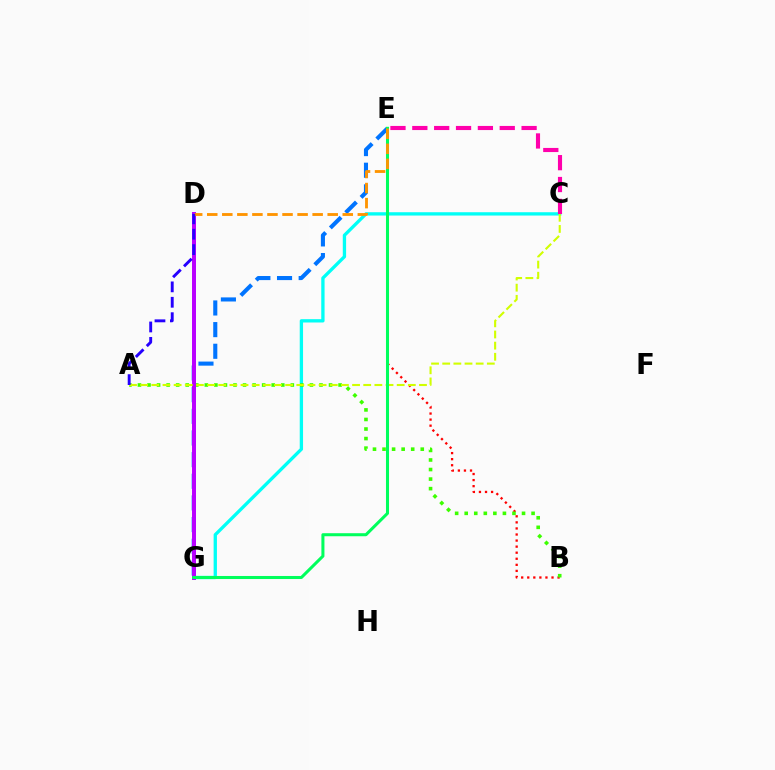{('B', 'E'): [{'color': '#ff0000', 'line_style': 'dotted', 'thickness': 1.65}], ('C', 'G'): [{'color': '#00fff6', 'line_style': 'solid', 'thickness': 2.39}], ('A', 'B'): [{'color': '#3dff00', 'line_style': 'dotted', 'thickness': 2.6}], ('E', 'G'): [{'color': '#0074ff', 'line_style': 'dashed', 'thickness': 2.94}, {'color': '#00ff5c', 'line_style': 'solid', 'thickness': 2.19}], ('D', 'G'): [{'color': '#b900ff', 'line_style': 'solid', 'thickness': 2.86}], ('A', 'C'): [{'color': '#d1ff00', 'line_style': 'dashed', 'thickness': 1.52}], ('D', 'E'): [{'color': '#ff9400', 'line_style': 'dashed', 'thickness': 2.05}], ('C', 'E'): [{'color': '#ff00ac', 'line_style': 'dashed', 'thickness': 2.97}], ('A', 'D'): [{'color': '#2500ff', 'line_style': 'dashed', 'thickness': 2.09}]}